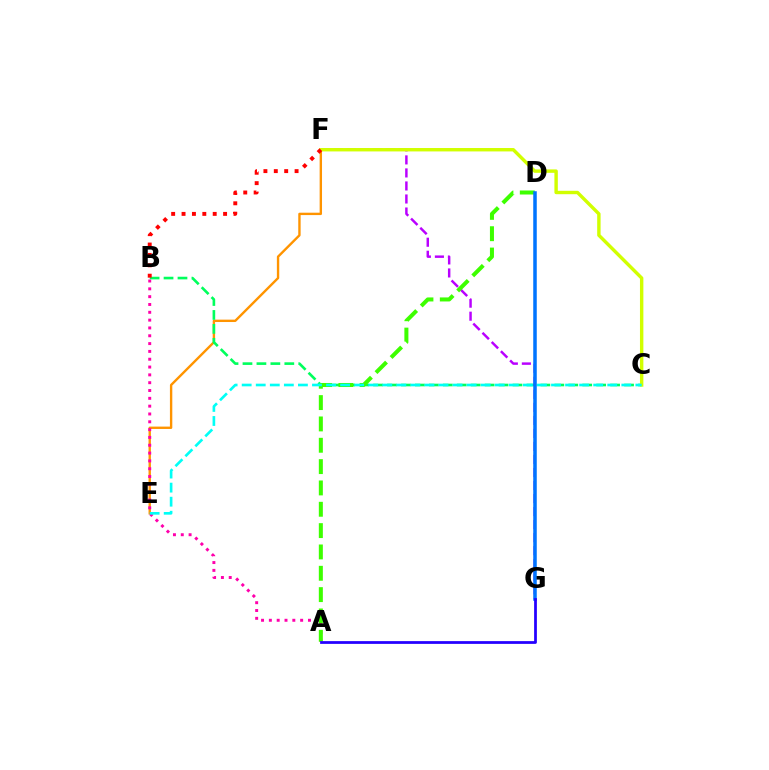{('E', 'F'): [{'color': '#ff9400', 'line_style': 'solid', 'thickness': 1.71}], ('B', 'C'): [{'color': '#00ff5c', 'line_style': 'dashed', 'thickness': 1.89}], ('A', 'B'): [{'color': '#ff00ac', 'line_style': 'dotted', 'thickness': 2.12}], ('F', 'G'): [{'color': '#b900ff', 'line_style': 'dashed', 'thickness': 1.77}], ('C', 'F'): [{'color': '#d1ff00', 'line_style': 'solid', 'thickness': 2.45}], ('A', 'D'): [{'color': '#3dff00', 'line_style': 'dashed', 'thickness': 2.9}], ('C', 'E'): [{'color': '#00fff6', 'line_style': 'dashed', 'thickness': 1.91}], ('D', 'G'): [{'color': '#0074ff', 'line_style': 'solid', 'thickness': 2.54}], ('B', 'F'): [{'color': '#ff0000', 'line_style': 'dotted', 'thickness': 2.82}], ('A', 'G'): [{'color': '#2500ff', 'line_style': 'solid', 'thickness': 1.98}]}